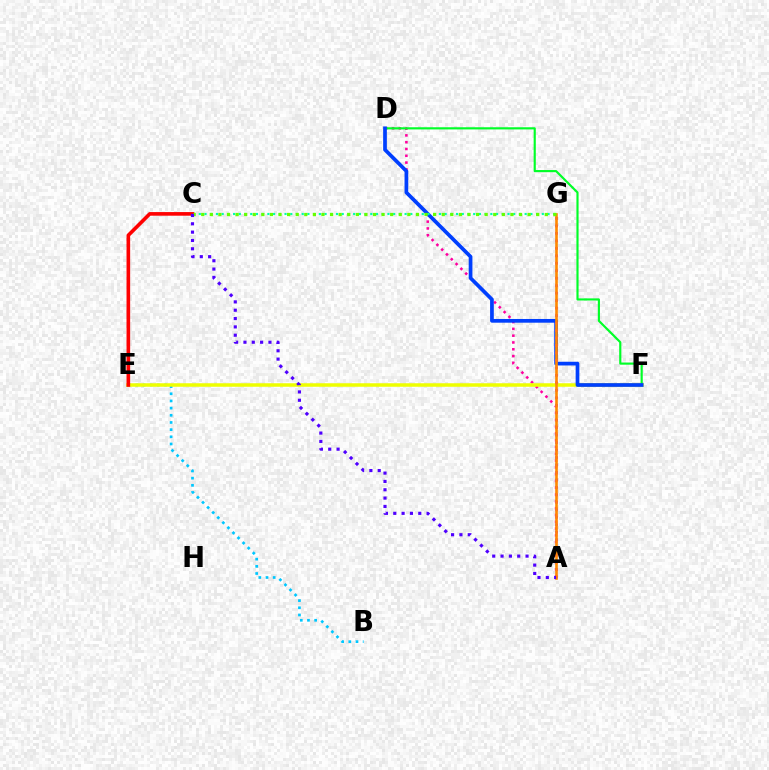{('B', 'E'): [{'color': '#00c7ff', 'line_style': 'dotted', 'thickness': 1.95}], ('A', 'D'): [{'color': '#ff00a0', 'line_style': 'dotted', 'thickness': 1.85}], ('E', 'F'): [{'color': '#eeff00', 'line_style': 'solid', 'thickness': 2.53}], ('D', 'F'): [{'color': '#00ff27', 'line_style': 'solid', 'thickness': 1.55}, {'color': '#003fff', 'line_style': 'solid', 'thickness': 2.67}], ('A', 'G'): [{'color': '#d600ff', 'line_style': 'dotted', 'thickness': 2.03}, {'color': '#ff8800', 'line_style': 'solid', 'thickness': 1.88}], ('C', 'G'): [{'color': '#00ffaf', 'line_style': 'dotted', 'thickness': 1.55}, {'color': '#66ff00', 'line_style': 'dotted', 'thickness': 2.33}], ('C', 'E'): [{'color': '#ff0000', 'line_style': 'solid', 'thickness': 2.61}], ('A', 'C'): [{'color': '#4f00ff', 'line_style': 'dotted', 'thickness': 2.26}]}